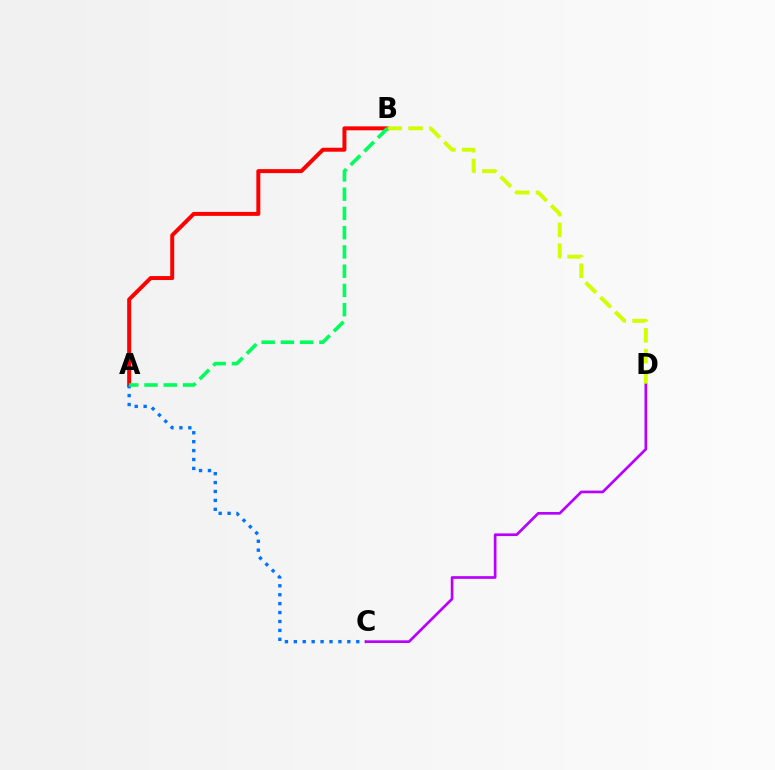{('A', 'B'): [{'color': '#ff0000', 'line_style': 'solid', 'thickness': 2.86}, {'color': '#00ff5c', 'line_style': 'dashed', 'thickness': 2.62}], ('B', 'D'): [{'color': '#d1ff00', 'line_style': 'dashed', 'thickness': 2.83}], ('A', 'C'): [{'color': '#0074ff', 'line_style': 'dotted', 'thickness': 2.42}], ('C', 'D'): [{'color': '#b900ff', 'line_style': 'solid', 'thickness': 1.93}]}